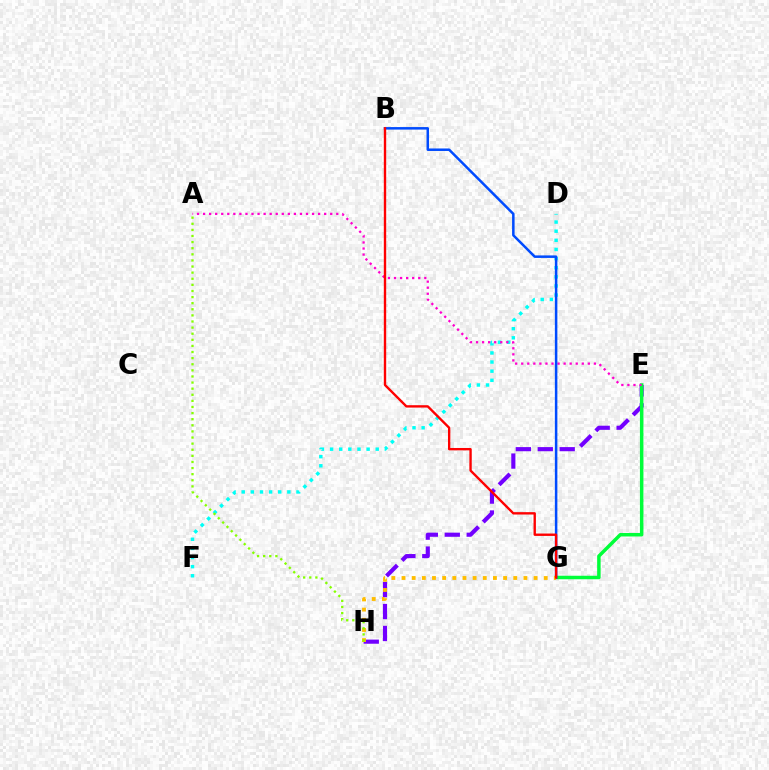{('D', 'F'): [{'color': '#00fff6', 'line_style': 'dotted', 'thickness': 2.48}], ('E', 'H'): [{'color': '#7200ff', 'line_style': 'dashed', 'thickness': 2.98}], ('E', 'G'): [{'color': '#00ff39', 'line_style': 'solid', 'thickness': 2.51}], ('A', 'E'): [{'color': '#ff00cf', 'line_style': 'dotted', 'thickness': 1.65}], ('B', 'G'): [{'color': '#004bff', 'line_style': 'solid', 'thickness': 1.81}, {'color': '#ff0000', 'line_style': 'solid', 'thickness': 1.71}], ('G', 'H'): [{'color': '#ffbd00', 'line_style': 'dotted', 'thickness': 2.76}], ('A', 'H'): [{'color': '#84ff00', 'line_style': 'dotted', 'thickness': 1.66}]}